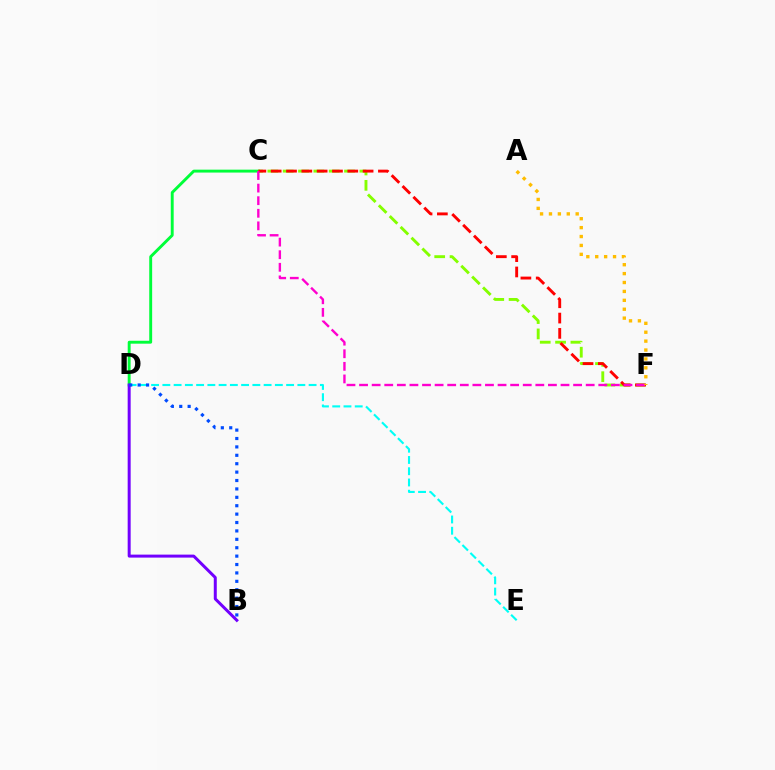{('D', 'E'): [{'color': '#00fff6', 'line_style': 'dashed', 'thickness': 1.53}], ('C', 'D'): [{'color': '#00ff39', 'line_style': 'solid', 'thickness': 2.09}], ('C', 'F'): [{'color': '#84ff00', 'line_style': 'dashed', 'thickness': 2.08}, {'color': '#ff0000', 'line_style': 'dashed', 'thickness': 2.08}, {'color': '#ff00cf', 'line_style': 'dashed', 'thickness': 1.71}], ('B', 'D'): [{'color': '#7200ff', 'line_style': 'solid', 'thickness': 2.15}, {'color': '#004bff', 'line_style': 'dotted', 'thickness': 2.28}], ('A', 'F'): [{'color': '#ffbd00', 'line_style': 'dotted', 'thickness': 2.42}]}